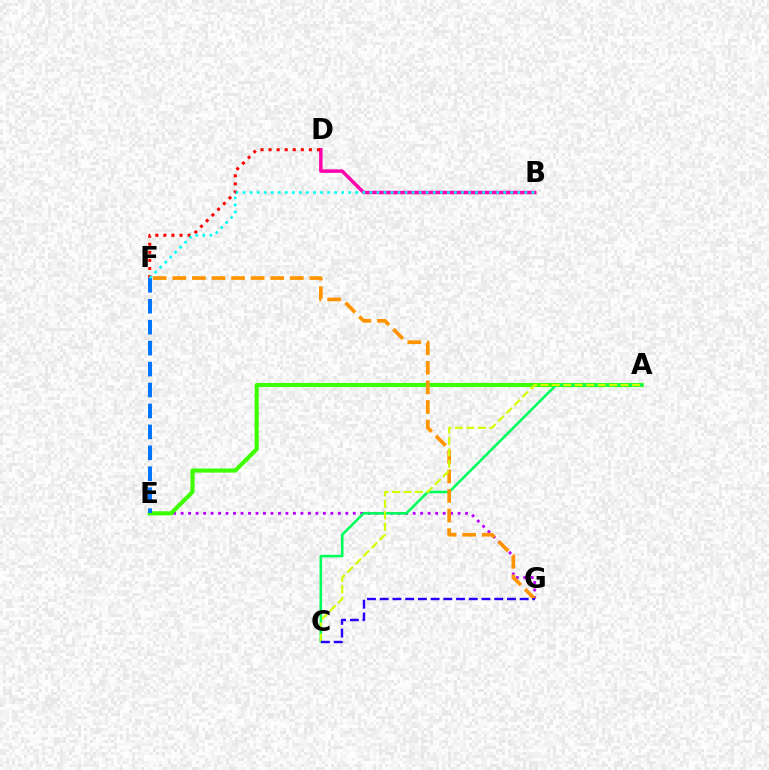{('E', 'G'): [{'color': '#b900ff', 'line_style': 'dotted', 'thickness': 2.03}], ('A', 'E'): [{'color': '#3dff00', 'line_style': 'solid', 'thickness': 2.96}], ('A', 'C'): [{'color': '#00ff5c', 'line_style': 'solid', 'thickness': 1.86}, {'color': '#d1ff00', 'line_style': 'dashed', 'thickness': 1.56}], ('E', 'F'): [{'color': '#0074ff', 'line_style': 'dashed', 'thickness': 2.84}], ('F', 'G'): [{'color': '#ff9400', 'line_style': 'dashed', 'thickness': 2.66}], ('B', 'D'): [{'color': '#ff00ac', 'line_style': 'solid', 'thickness': 2.49}], ('D', 'F'): [{'color': '#ff0000', 'line_style': 'dotted', 'thickness': 2.19}], ('B', 'F'): [{'color': '#00fff6', 'line_style': 'dotted', 'thickness': 1.91}], ('C', 'G'): [{'color': '#2500ff', 'line_style': 'dashed', 'thickness': 1.73}]}